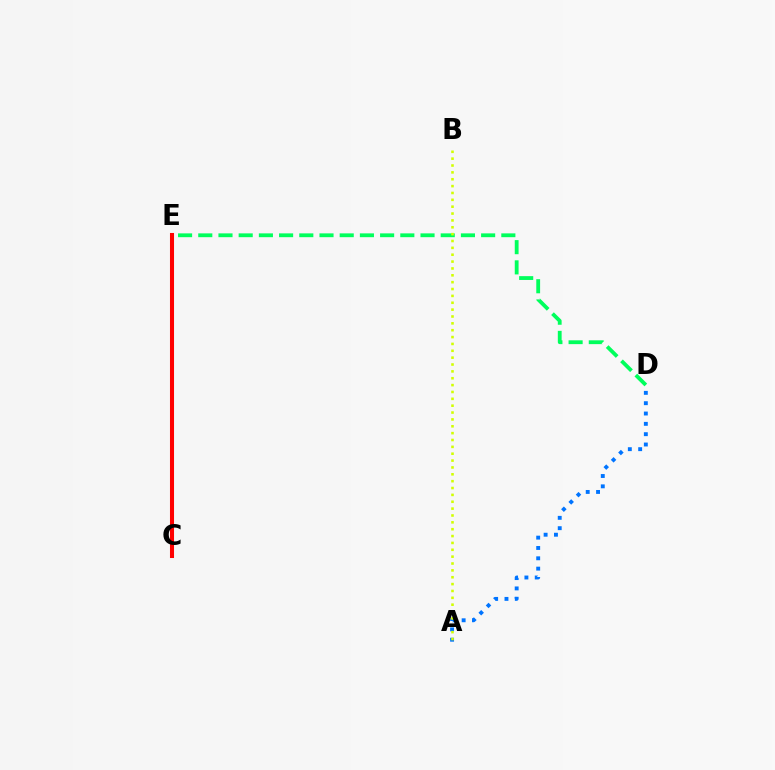{('C', 'E'): [{'color': '#b900ff', 'line_style': 'solid', 'thickness': 1.94}, {'color': '#ff0000', 'line_style': 'solid', 'thickness': 2.92}], ('D', 'E'): [{'color': '#00ff5c', 'line_style': 'dashed', 'thickness': 2.74}], ('A', 'D'): [{'color': '#0074ff', 'line_style': 'dotted', 'thickness': 2.81}], ('A', 'B'): [{'color': '#d1ff00', 'line_style': 'dotted', 'thickness': 1.86}]}